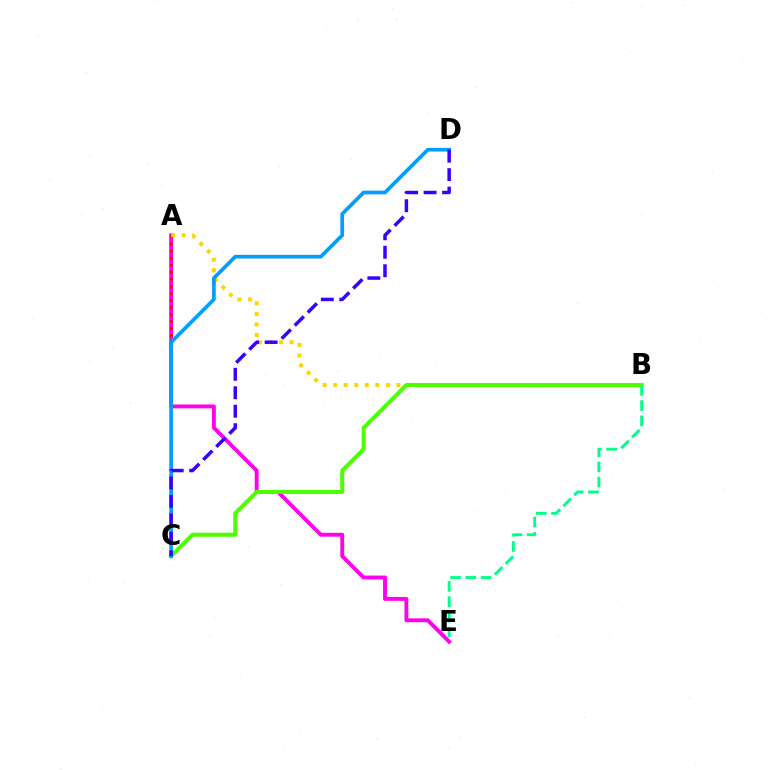{('A', 'E'): [{'color': '#ff00ed', 'line_style': 'solid', 'thickness': 2.79}], ('A', 'C'): [{'color': '#ff0000', 'line_style': 'dotted', 'thickness': 1.91}], ('A', 'B'): [{'color': '#ffd500', 'line_style': 'dotted', 'thickness': 2.86}], ('B', 'C'): [{'color': '#4fff00', 'line_style': 'solid', 'thickness': 2.92}], ('B', 'E'): [{'color': '#00ff86', 'line_style': 'dashed', 'thickness': 2.07}], ('C', 'D'): [{'color': '#009eff', 'line_style': 'solid', 'thickness': 2.65}, {'color': '#3700ff', 'line_style': 'dashed', 'thickness': 2.51}]}